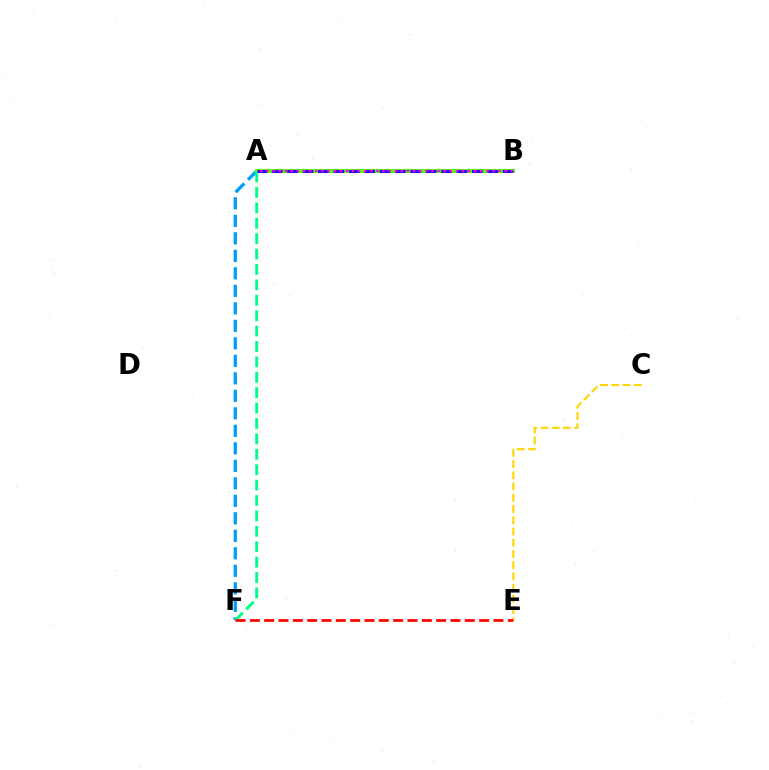{('A', 'F'): [{'color': '#009eff', 'line_style': 'dashed', 'thickness': 2.38}, {'color': '#00ff86', 'line_style': 'dashed', 'thickness': 2.09}], ('A', 'B'): [{'color': '#4fff00', 'line_style': 'solid', 'thickness': 2.87}, {'color': '#3700ff', 'line_style': 'dashed', 'thickness': 2.09}, {'color': '#ff00ed', 'line_style': 'dotted', 'thickness': 1.66}], ('C', 'E'): [{'color': '#ffd500', 'line_style': 'dashed', 'thickness': 1.53}], ('E', 'F'): [{'color': '#ff0000', 'line_style': 'dashed', 'thickness': 1.95}]}